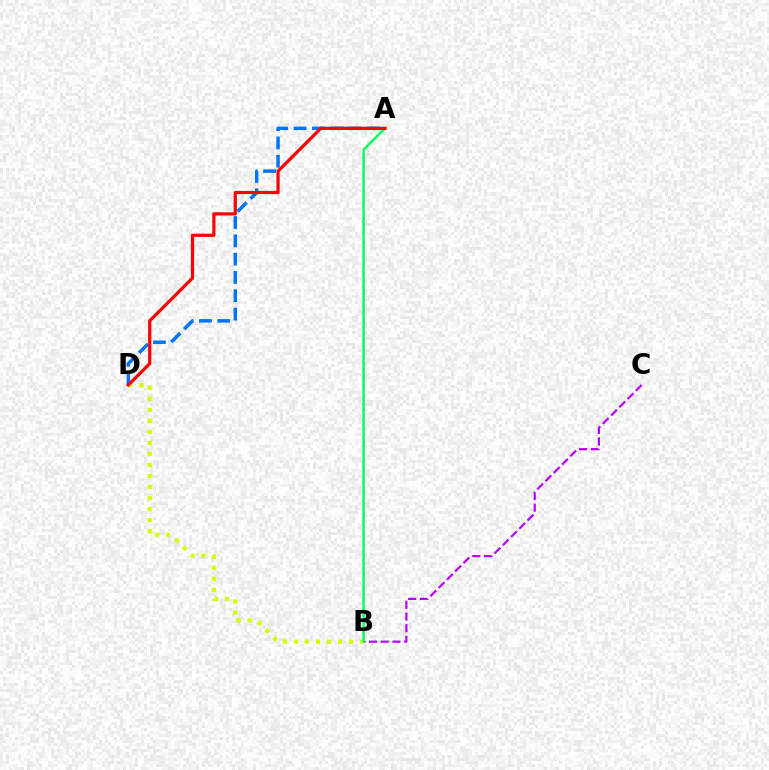{('B', 'D'): [{'color': '#d1ff00', 'line_style': 'dotted', 'thickness': 3.0}], ('A', 'D'): [{'color': '#0074ff', 'line_style': 'dashed', 'thickness': 2.49}, {'color': '#ff0000', 'line_style': 'solid', 'thickness': 2.3}], ('B', 'C'): [{'color': '#b900ff', 'line_style': 'dashed', 'thickness': 1.59}], ('A', 'B'): [{'color': '#00ff5c', 'line_style': 'solid', 'thickness': 1.72}]}